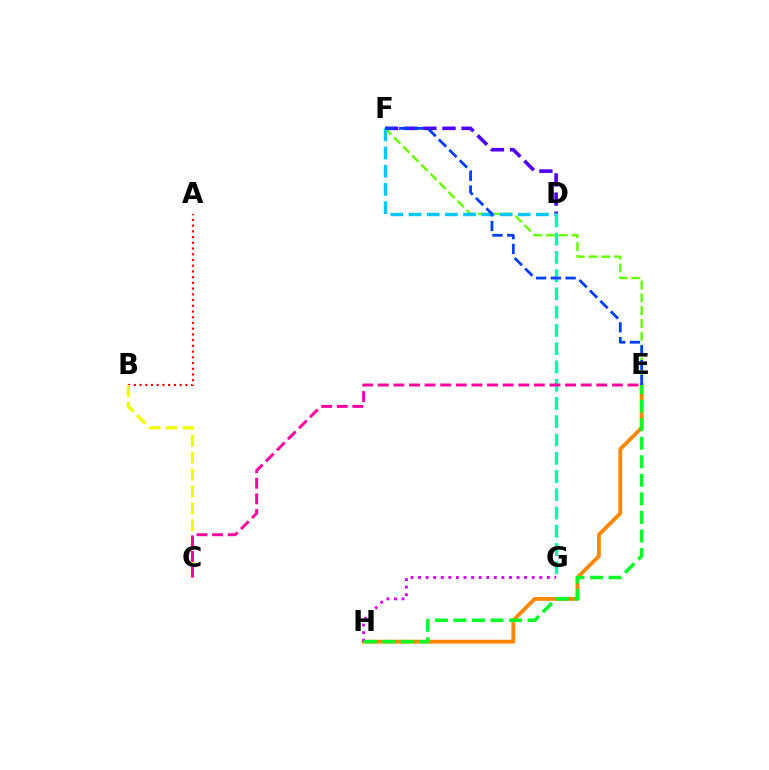{('E', 'F'): [{'color': '#66ff00', 'line_style': 'dashed', 'thickness': 1.74}, {'color': '#003fff', 'line_style': 'dashed', 'thickness': 2.01}], ('A', 'B'): [{'color': '#ff0000', 'line_style': 'dotted', 'thickness': 1.56}], ('E', 'H'): [{'color': '#ff8800', 'line_style': 'solid', 'thickness': 2.76}, {'color': '#00ff27', 'line_style': 'dashed', 'thickness': 2.52}], ('D', 'G'): [{'color': '#00ffaf', 'line_style': 'dashed', 'thickness': 2.48}], ('G', 'H'): [{'color': '#d600ff', 'line_style': 'dotted', 'thickness': 2.06}], ('B', 'C'): [{'color': '#eeff00', 'line_style': 'dashed', 'thickness': 2.3}], ('D', 'F'): [{'color': '#4f00ff', 'line_style': 'dashed', 'thickness': 2.6}, {'color': '#00c7ff', 'line_style': 'dashed', 'thickness': 2.47}], ('C', 'E'): [{'color': '#ff00a0', 'line_style': 'dashed', 'thickness': 2.12}]}